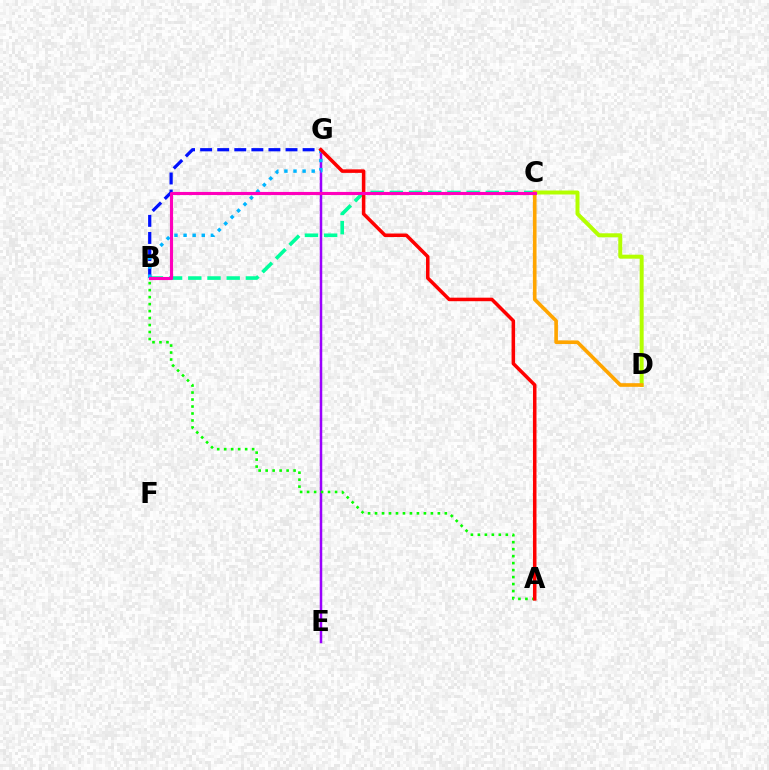{('B', 'C'): [{'color': '#00ff9d', 'line_style': 'dashed', 'thickness': 2.61}, {'color': '#ff00bd', 'line_style': 'solid', 'thickness': 2.24}], ('E', 'G'): [{'color': '#9b00ff', 'line_style': 'solid', 'thickness': 1.8}], ('B', 'G'): [{'color': '#0010ff', 'line_style': 'dashed', 'thickness': 2.32}, {'color': '#00b5ff', 'line_style': 'dotted', 'thickness': 2.47}], ('A', 'B'): [{'color': '#08ff00', 'line_style': 'dotted', 'thickness': 1.9}], ('A', 'G'): [{'color': '#ff0000', 'line_style': 'solid', 'thickness': 2.54}], ('C', 'D'): [{'color': '#b3ff00', 'line_style': 'solid', 'thickness': 2.86}, {'color': '#ffa500', 'line_style': 'solid', 'thickness': 2.62}]}